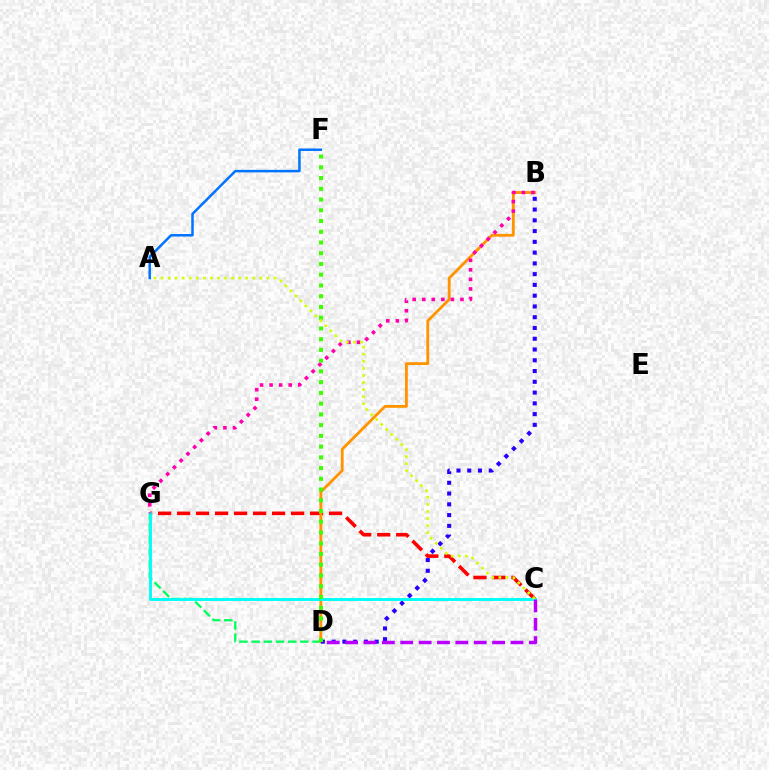{('D', 'G'): [{'color': '#00ff5c', 'line_style': 'dashed', 'thickness': 1.66}], ('C', 'G'): [{'color': '#ff0000', 'line_style': 'dashed', 'thickness': 2.58}, {'color': '#00fff6', 'line_style': 'solid', 'thickness': 2.11}], ('B', 'D'): [{'color': '#ff9400', 'line_style': 'solid', 'thickness': 2.04}, {'color': '#2500ff', 'line_style': 'dotted', 'thickness': 2.92}], ('C', 'D'): [{'color': '#b900ff', 'line_style': 'dashed', 'thickness': 2.5}], ('A', 'F'): [{'color': '#0074ff', 'line_style': 'solid', 'thickness': 1.8}], ('B', 'G'): [{'color': '#ff00ac', 'line_style': 'dotted', 'thickness': 2.6}], ('D', 'F'): [{'color': '#3dff00', 'line_style': 'dotted', 'thickness': 2.92}], ('A', 'C'): [{'color': '#d1ff00', 'line_style': 'dotted', 'thickness': 1.92}]}